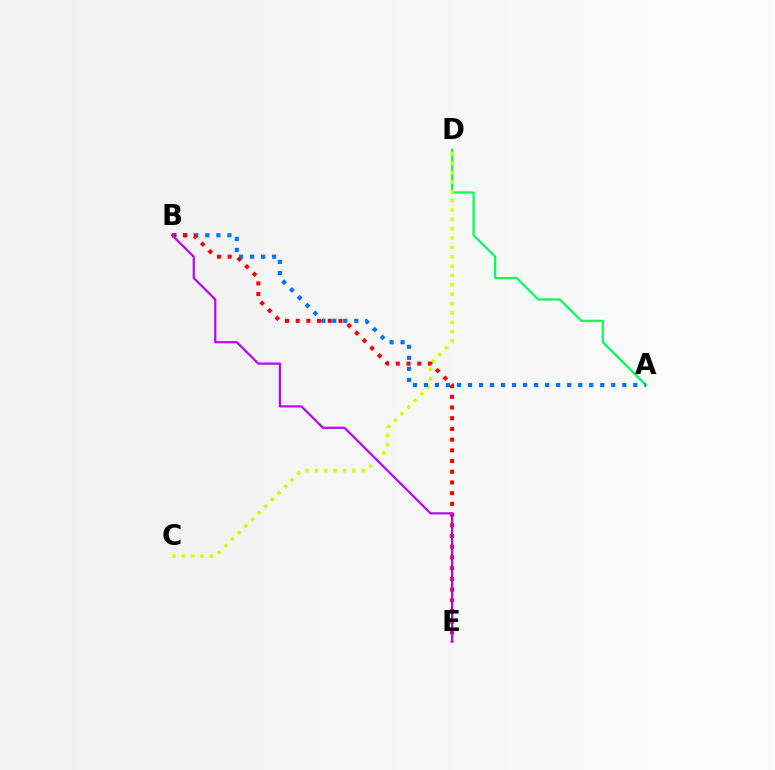{('A', 'D'): [{'color': '#00ff5c', 'line_style': 'solid', 'thickness': 1.6}], ('C', 'D'): [{'color': '#d1ff00', 'line_style': 'dotted', 'thickness': 2.54}], ('A', 'B'): [{'color': '#0074ff', 'line_style': 'dotted', 'thickness': 2.99}], ('B', 'E'): [{'color': '#ff0000', 'line_style': 'dotted', 'thickness': 2.91}, {'color': '#b900ff', 'line_style': 'solid', 'thickness': 1.57}]}